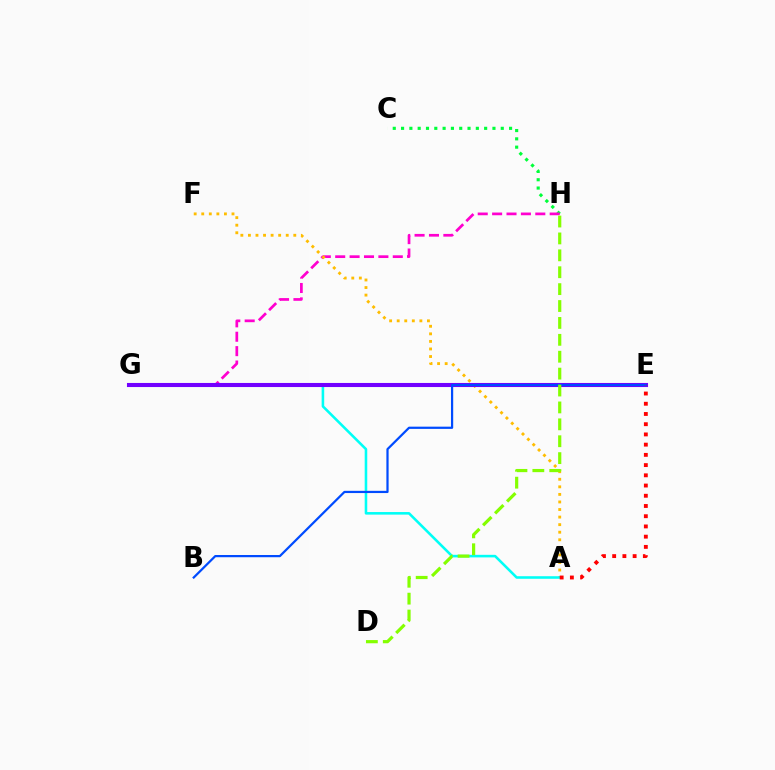{('C', 'H'): [{'color': '#00ff39', 'line_style': 'dotted', 'thickness': 2.26}], ('G', 'H'): [{'color': '#ff00cf', 'line_style': 'dashed', 'thickness': 1.96}], ('A', 'F'): [{'color': '#ffbd00', 'line_style': 'dotted', 'thickness': 2.05}], ('A', 'G'): [{'color': '#00fff6', 'line_style': 'solid', 'thickness': 1.85}], ('E', 'G'): [{'color': '#7200ff', 'line_style': 'solid', 'thickness': 2.94}], ('B', 'E'): [{'color': '#004bff', 'line_style': 'solid', 'thickness': 1.6}], ('A', 'E'): [{'color': '#ff0000', 'line_style': 'dotted', 'thickness': 2.78}], ('D', 'H'): [{'color': '#84ff00', 'line_style': 'dashed', 'thickness': 2.3}]}